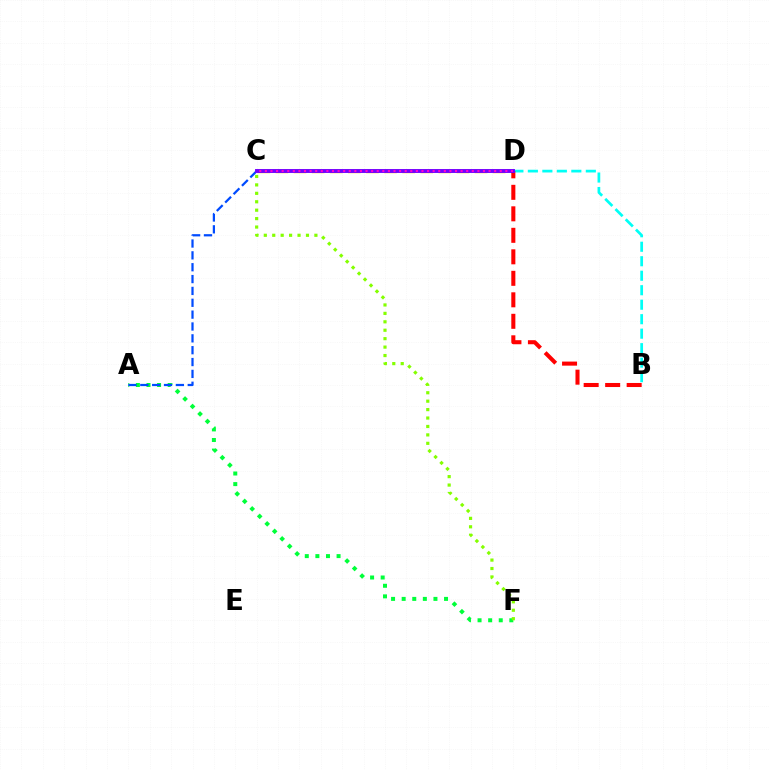{('B', 'D'): [{'color': '#00fff6', 'line_style': 'dashed', 'thickness': 1.97}, {'color': '#ff0000', 'line_style': 'dashed', 'thickness': 2.92}], ('C', 'D'): [{'color': '#ffbd00', 'line_style': 'dashed', 'thickness': 2.46}, {'color': '#7200ff', 'line_style': 'solid', 'thickness': 2.81}, {'color': '#ff00cf', 'line_style': 'dotted', 'thickness': 1.52}], ('A', 'F'): [{'color': '#00ff39', 'line_style': 'dotted', 'thickness': 2.88}], ('A', 'C'): [{'color': '#004bff', 'line_style': 'dashed', 'thickness': 1.61}], ('C', 'F'): [{'color': '#84ff00', 'line_style': 'dotted', 'thickness': 2.29}]}